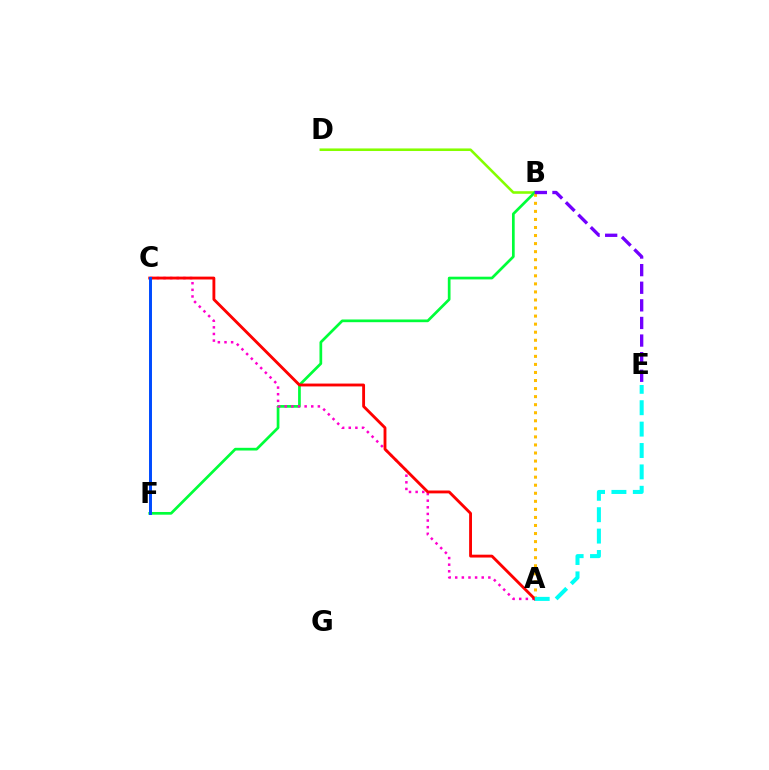{('B', 'D'): [{'color': '#84ff00', 'line_style': 'solid', 'thickness': 1.86}], ('B', 'F'): [{'color': '#00ff39', 'line_style': 'solid', 'thickness': 1.95}], ('A', 'B'): [{'color': '#ffbd00', 'line_style': 'dotted', 'thickness': 2.19}], ('B', 'E'): [{'color': '#7200ff', 'line_style': 'dashed', 'thickness': 2.39}], ('A', 'C'): [{'color': '#ff00cf', 'line_style': 'dotted', 'thickness': 1.8}, {'color': '#ff0000', 'line_style': 'solid', 'thickness': 2.06}], ('A', 'E'): [{'color': '#00fff6', 'line_style': 'dashed', 'thickness': 2.91}], ('C', 'F'): [{'color': '#004bff', 'line_style': 'solid', 'thickness': 2.13}]}